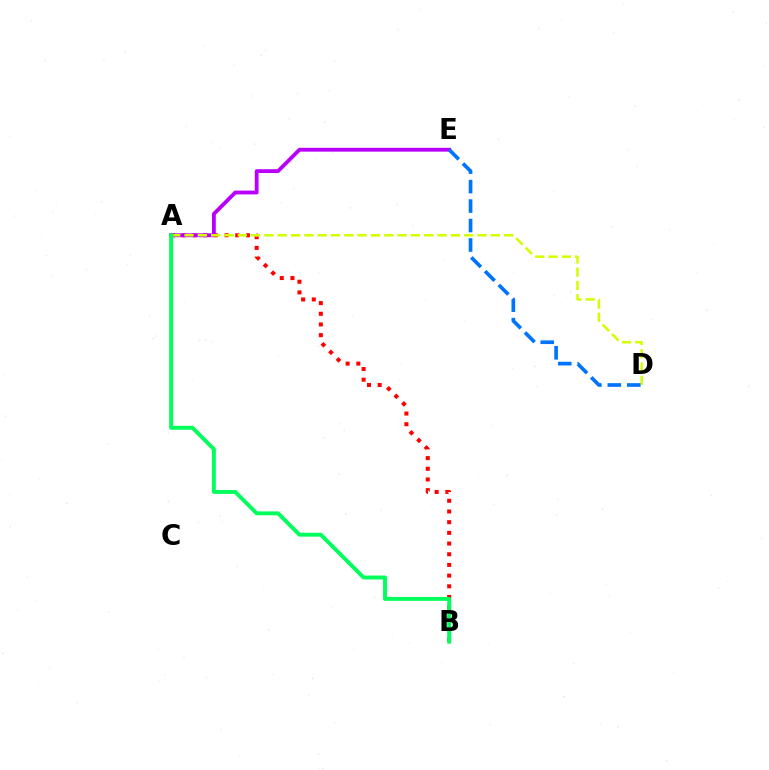{('A', 'B'): [{'color': '#ff0000', 'line_style': 'dotted', 'thickness': 2.9}, {'color': '#00ff5c', 'line_style': 'solid', 'thickness': 2.82}], ('A', 'E'): [{'color': '#b900ff', 'line_style': 'solid', 'thickness': 2.75}], ('A', 'D'): [{'color': '#d1ff00', 'line_style': 'dashed', 'thickness': 1.81}], ('D', 'E'): [{'color': '#0074ff', 'line_style': 'dashed', 'thickness': 2.64}]}